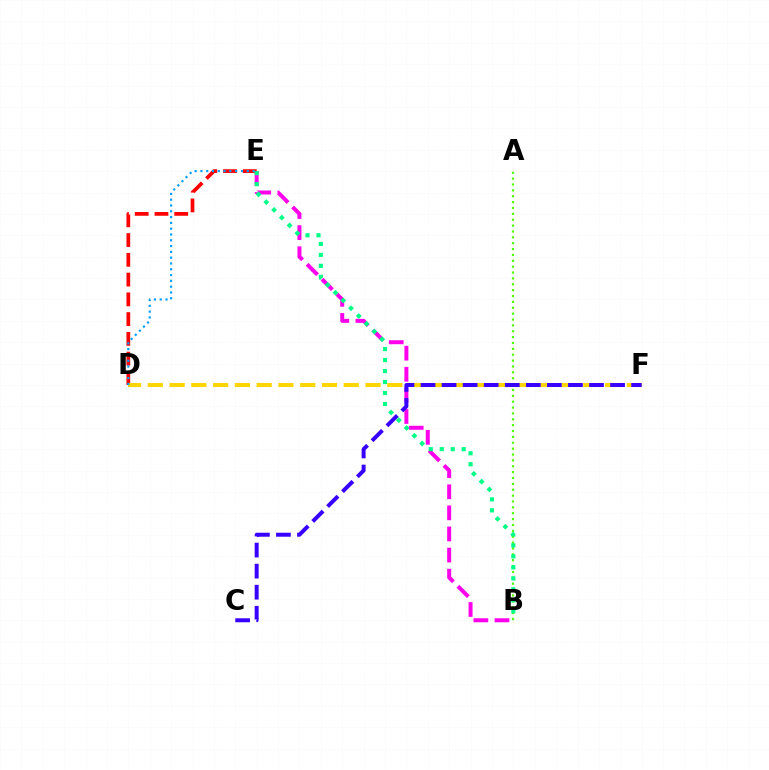{('D', 'E'): [{'color': '#ff0000', 'line_style': 'dashed', 'thickness': 2.68}, {'color': '#009eff', 'line_style': 'dotted', 'thickness': 1.57}], ('D', 'F'): [{'color': '#ffd500', 'line_style': 'dashed', 'thickness': 2.96}], ('B', 'E'): [{'color': '#ff00ed', 'line_style': 'dashed', 'thickness': 2.87}, {'color': '#00ff86', 'line_style': 'dotted', 'thickness': 2.98}], ('A', 'B'): [{'color': '#4fff00', 'line_style': 'dotted', 'thickness': 1.59}], ('C', 'F'): [{'color': '#3700ff', 'line_style': 'dashed', 'thickness': 2.86}]}